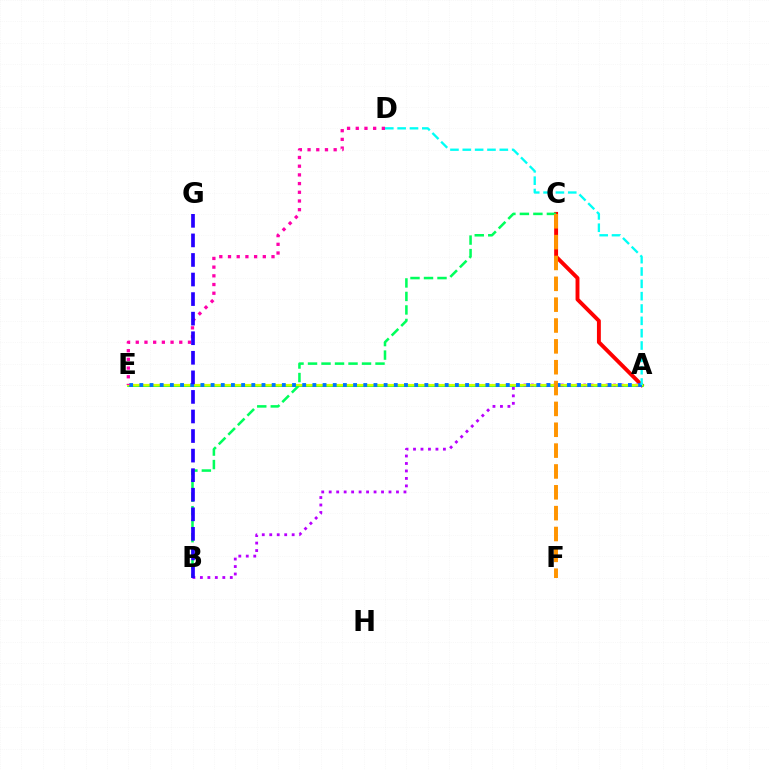{('A', 'C'): [{'color': '#ff0000', 'line_style': 'solid', 'thickness': 2.81}], ('A', 'E'): [{'color': '#3dff00', 'line_style': 'solid', 'thickness': 1.93}, {'color': '#d1ff00', 'line_style': 'solid', 'thickness': 1.56}, {'color': '#0074ff', 'line_style': 'dotted', 'thickness': 2.77}], ('B', 'C'): [{'color': '#00ff5c', 'line_style': 'dashed', 'thickness': 1.83}], ('A', 'B'): [{'color': '#b900ff', 'line_style': 'dotted', 'thickness': 2.03}], ('D', 'E'): [{'color': '#ff00ac', 'line_style': 'dotted', 'thickness': 2.36}], ('A', 'D'): [{'color': '#00fff6', 'line_style': 'dashed', 'thickness': 1.68}], ('C', 'F'): [{'color': '#ff9400', 'line_style': 'dashed', 'thickness': 2.83}], ('B', 'G'): [{'color': '#2500ff', 'line_style': 'dashed', 'thickness': 2.66}]}